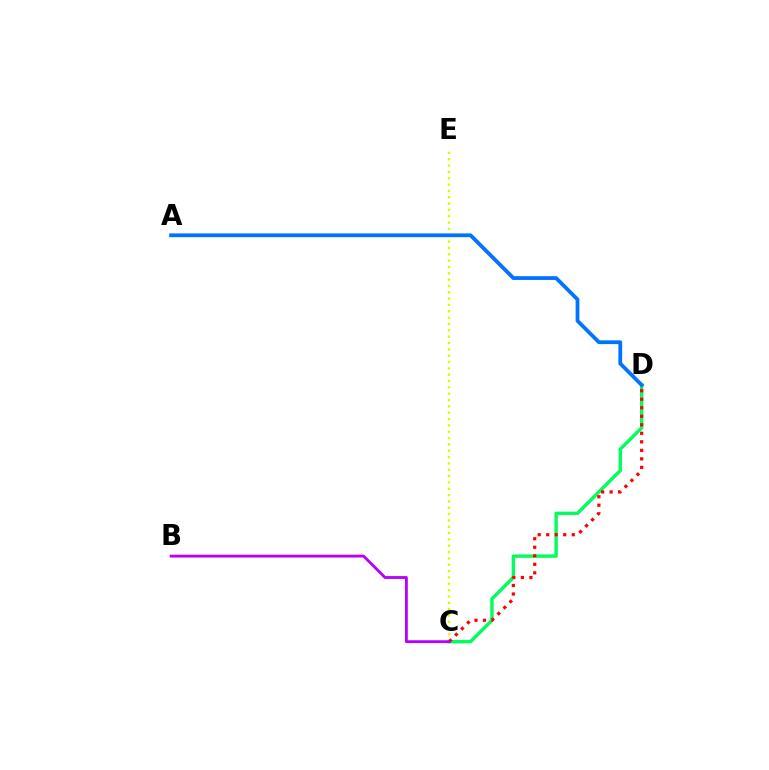{('C', 'D'): [{'color': '#00ff5c', 'line_style': 'solid', 'thickness': 2.45}, {'color': '#ff0000', 'line_style': 'dotted', 'thickness': 2.31}], ('C', 'E'): [{'color': '#d1ff00', 'line_style': 'dotted', 'thickness': 1.72}], ('A', 'D'): [{'color': '#0074ff', 'line_style': 'solid', 'thickness': 2.73}], ('B', 'C'): [{'color': '#b900ff', 'line_style': 'solid', 'thickness': 2.05}]}